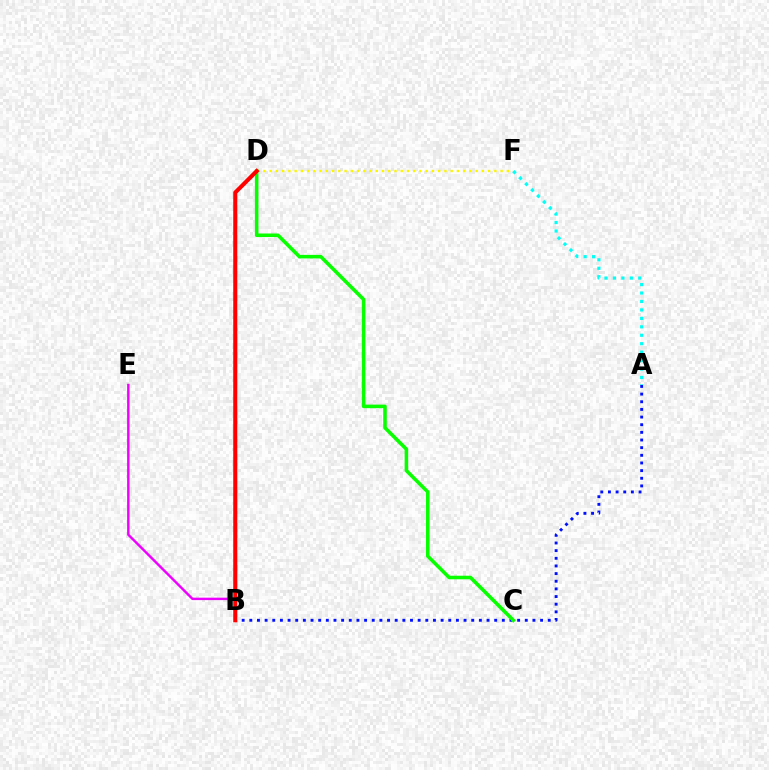{('B', 'E'): [{'color': '#ee00ff', 'line_style': 'solid', 'thickness': 1.75}], ('A', 'B'): [{'color': '#0010ff', 'line_style': 'dotted', 'thickness': 2.08}], ('C', 'D'): [{'color': '#08ff00', 'line_style': 'solid', 'thickness': 2.56}], ('A', 'F'): [{'color': '#00fff6', 'line_style': 'dotted', 'thickness': 2.29}], ('D', 'F'): [{'color': '#fcf500', 'line_style': 'dotted', 'thickness': 1.7}], ('B', 'D'): [{'color': '#ff0000', 'line_style': 'solid', 'thickness': 2.93}]}